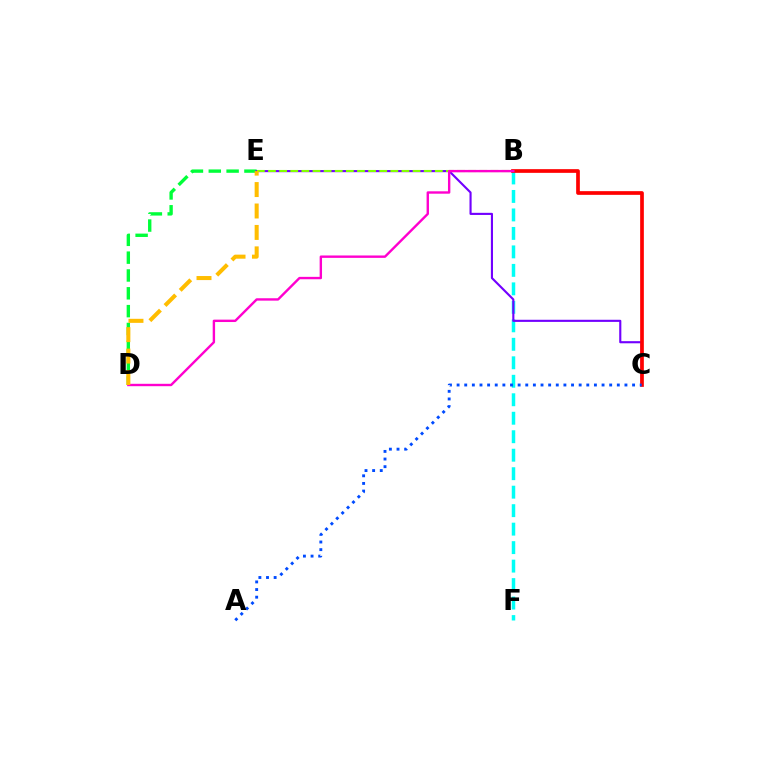{('D', 'E'): [{'color': '#00ff39', 'line_style': 'dashed', 'thickness': 2.42}, {'color': '#ffbd00', 'line_style': 'dashed', 'thickness': 2.91}], ('B', 'F'): [{'color': '#00fff6', 'line_style': 'dashed', 'thickness': 2.51}], ('C', 'E'): [{'color': '#7200ff', 'line_style': 'solid', 'thickness': 1.53}], ('B', 'E'): [{'color': '#84ff00', 'line_style': 'dashed', 'thickness': 1.51}], ('B', 'C'): [{'color': '#ff0000', 'line_style': 'solid', 'thickness': 2.66}], ('A', 'C'): [{'color': '#004bff', 'line_style': 'dotted', 'thickness': 2.07}], ('B', 'D'): [{'color': '#ff00cf', 'line_style': 'solid', 'thickness': 1.72}]}